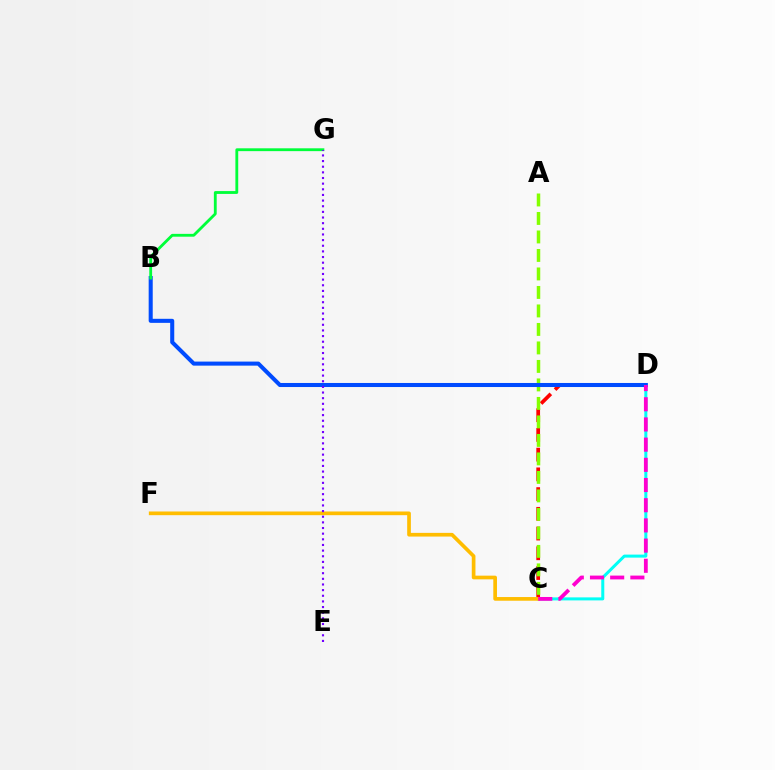{('C', 'D'): [{'color': '#00fff6', 'line_style': 'solid', 'thickness': 2.18}, {'color': '#ff0000', 'line_style': 'dashed', 'thickness': 2.68}, {'color': '#ff00cf', 'line_style': 'dashed', 'thickness': 2.74}], ('A', 'C'): [{'color': '#84ff00', 'line_style': 'dashed', 'thickness': 2.51}], ('C', 'F'): [{'color': '#ffbd00', 'line_style': 'solid', 'thickness': 2.65}], ('B', 'D'): [{'color': '#004bff', 'line_style': 'solid', 'thickness': 2.92}], ('B', 'G'): [{'color': '#00ff39', 'line_style': 'solid', 'thickness': 2.04}], ('E', 'G'): [{'color': '#7200ff', 'line_style': 'dotted', 'thickness': 1.53}]}